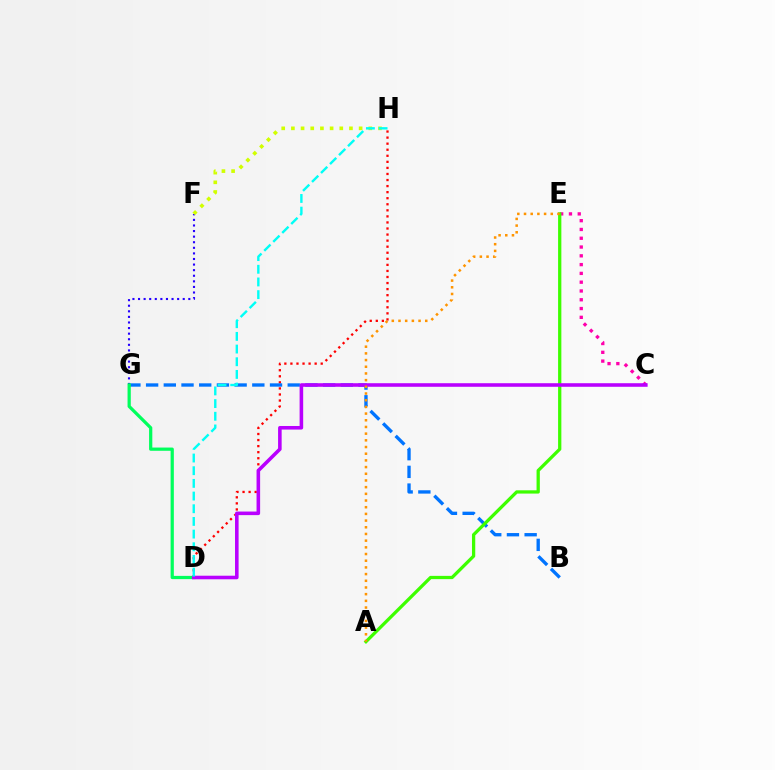{('D', 'H'): [{'color': '#ff0000', 'line_style': 'dotted', 'thickness': 1.65}, {'color': '#00fff6', 'line_style': 'dashed', 'thickness': 1.72}], ('F', 'G'): [{'color': '#2500ff', 'line_style': 'dotted', 'thickness': 1.52}], ('C', 'E'): [{'color': '#ff00ac', 'line_style': 'dotted', 'thickness': 2.39}], ('B', 'G'): [{'color': '#0074ff', 'line_style': 'dashed', 'thickness': 2.4}], ('F', 'H'): [{'color': '#d1ff00', 'line_style': 'dotted', 'thickness': 2.63}], ('D', 'G'): [{'color': '#00ff5c', 'line_style': 'solid', 'thickness': 2.33}], ('A', 'E'): [{'color': '#3dff00', 'line_style': 'solid', 'thickness': 2.35}, {'color': '#ff9400', 'line_style': 'dotted', 'thickness': 1.82}], ('C', 'D'): [{'color': '#b900ff', 'line_style': 'solid', 'thickness': 2.57}]}